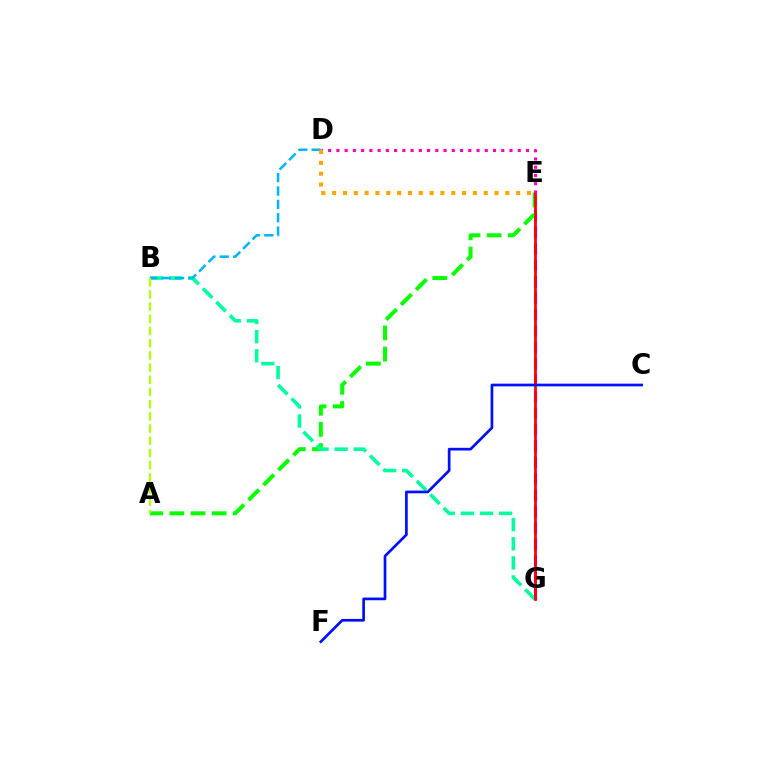{('E', 'G'): [{'color': '#9b00ff', 'line_style': 'dashed', 'thickness': 2.23}, {'color': '#ff0000', 'line_style': 'solid', 'thickness': 1.97}], ('A', 'E'): [{'color': '#08ff00', 'line_style': 'dashed', 'thickness': 2.87}], ('B', 'G'): [{'color': '#00ff9d', 'line_style': 'dashed', 'thickness': 2.59}], ('B', 'D'): [{'color': '#00b5ff', 'line_style': 'dashed', 'thickness': 1.82}], ('D', 'E'): [{'color': '#ff00bd', 'line_style': 'dotted', 'thickness': 2.24}, {'color': '#ffa500', 'line_style': 'dotted', 'thickness': 2.94}], ('C', 'F'): [{'color': '#0010ff', 'line_style': 'solid', 'thickness': 1.95}], ('A', 'B'): [{'color': '#b3ff00', 'line_style': 'dashed', 'thickness': 1.66}]}